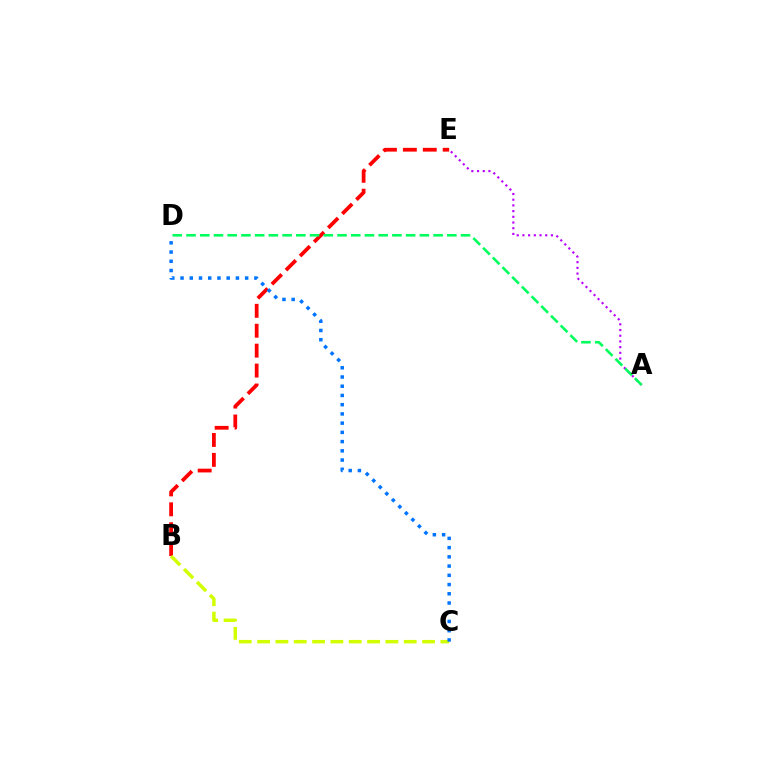{('B', 'E'): [{'color': '#ff0000', 'line_style': 'dashed', 'thickness': 2.71}], ('A', 'E'): [{'color': '#b900ff', 'line_style': 'dotted', 'thickness': 1.55}], ('B', 'C'): [{'color': '#d1ff00', 'line_style': 'dashed', 'thickness': 2.49}], ('C', 'D'): [{'color': '#0074ff', 'line_style': 'dotted', 'thickness': 2.51}], ('A', 'D'): [{'color': '#00ff5c', 'line_style': 'dashed', 'thickness': 1.86}]}